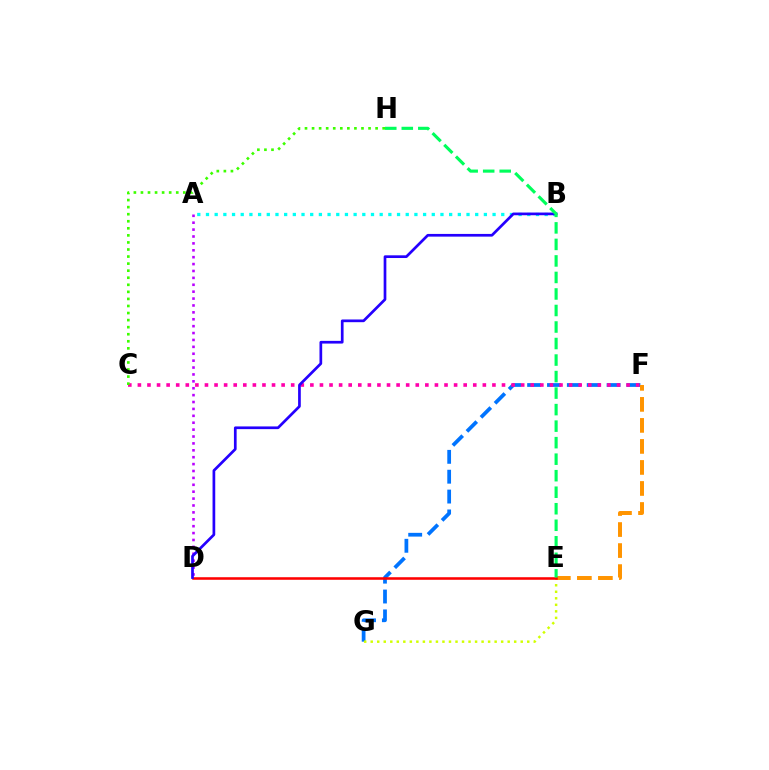{('F', 'G'): [{'color': '#0074ff', 'line_style': 'dashed', 'thickness': 2.7}], ('A', 'B'): [{'color': '#00fff6', 'line_style': 'dotted', 'thickness': 2.36}], ('E', 'G'): [{'color': '#d1ff00', 'line_style': 'dotted', 'thickness': 1.77}], ('A', 'D'): [{'color': '#b900ff', 'line_style': 'dotted', 'thickness': 1.87}], ('C', 'F'): [{'color': '#ff00ac', 'line_style': 'dotted', 'thickness': 2.6}], ('E', 'F'): [{'color': '#ff9400', 'line_style': 'dashed', 'thickness': 2.86}], ('C', 'H'): [{'color': '#3dff00', 'line_style': 'dotted', 'thickness': 1.92}], ('D', 'E'): [{'color': '#ff0000', 'line_style': 'solid', 'thickness': 1.84}], ('B', 'D'): [{'color': '#2500ff', 'line_style': 'solid', 'thickness': 1.95}], ('E', 'H'): [{'color': '#00ff5c', 'line_style': 'dashed', 'thickness': 2.24}]}